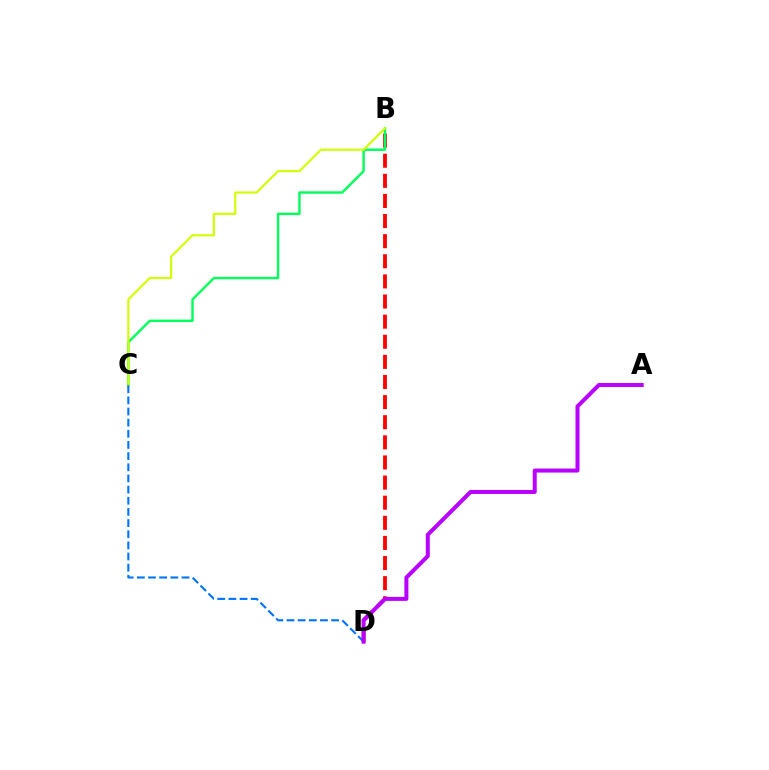{('B', 'D'): [{'color': '#ff0000', 'line_style': 'dashed', 'thickness': 2.73}], ('B', 'C'): [{'color': '#00ff5c', 'line_style': 'solid', 'thickness': 1.73}, {'color': '#d1ff00', 'line_style': 'solid', 'thickness': 1.54}], ('C', 'D'): [{'color': '#0074ff', 'line_style': 'dashed', 'thickness': 1.52}], ('A', 'D'): [{'color': '#b900ff', 'line_style': 'solid', 'thickness': 2.88}]}